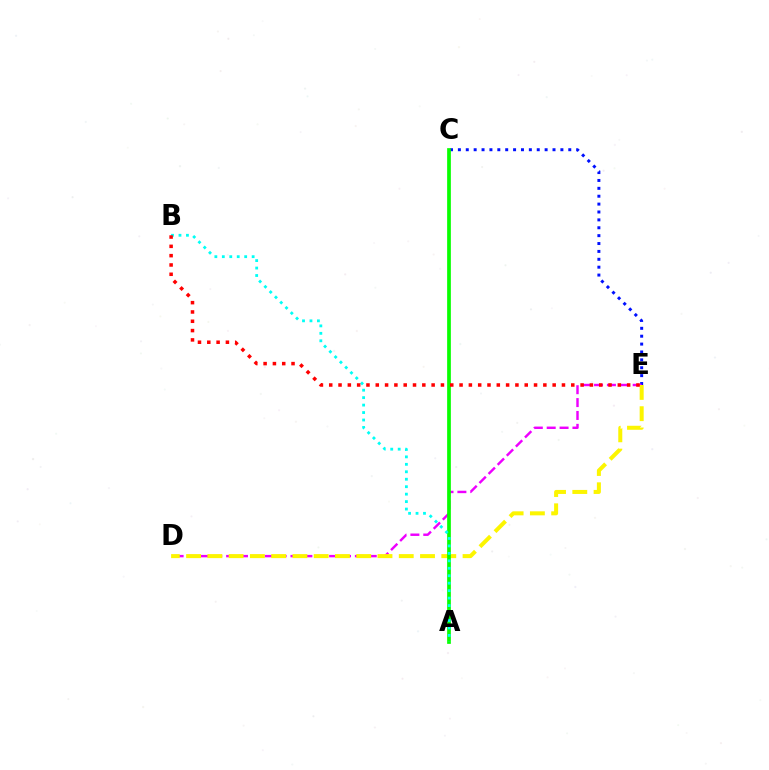{('C', 'E'): [{'color': '#0010ff', 'line_style': 'dotted', 'thickness': 2.14}], ('D', 'E'): [{'color': '#ee00ff', 'line_style': 'dashed', 'thickness': 1.75}, {'color': '#fcf500', 'line_style': 'dashed', 'thickness': 2.89}], ('A', 'C'): [{'color': '#08ff00', 'line_style': 'solid', 'thickness': 2.67}], ('A', 'B'): [{'color': '#00fff6', 'line_style': 'dotted', 'thickness': 2.03}], ('B', 'E'): [{'color': '#ff0000', 'line_style': 'dotted', 'thickness': 2.53}]}